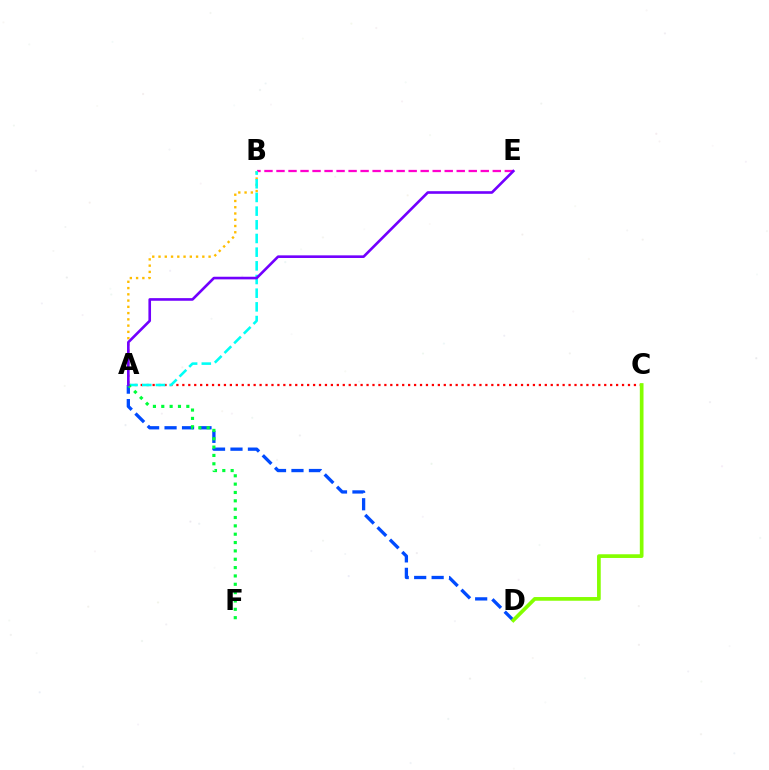{('B', 'E'): [{'color': '#ff00cf', 'line_style': 'dashed', 'thickness': 1.63}], ('A', 'B'): [{'color': '#ffbd00', 'line_style': 'dotted', 'thickness': 1.7}, {'color': '#00fff6', 'line_style': 'dashed', 'thickness': 1.86}], ('A', 'C'): [{'color': '#ff0000', 'line_style': 'dotted', 'thickness': 1.61}], ('A', 'D'): [{'color': '#004bff', 'line_style': 'dashed', 'thickness': 2.37}], ('A', 'F'): [{'color': '#00ff39', 'line_style': 'dotted', 'thickness': 2.27}], ('C', 'D'): [{'color': '#84ff00', 'line_style': 'solid', 'thickness': 2.66}], ('A', 'E'): [{'color': '#7200ff', 'line_style': 'solid', 'thickness': 1.89}]}